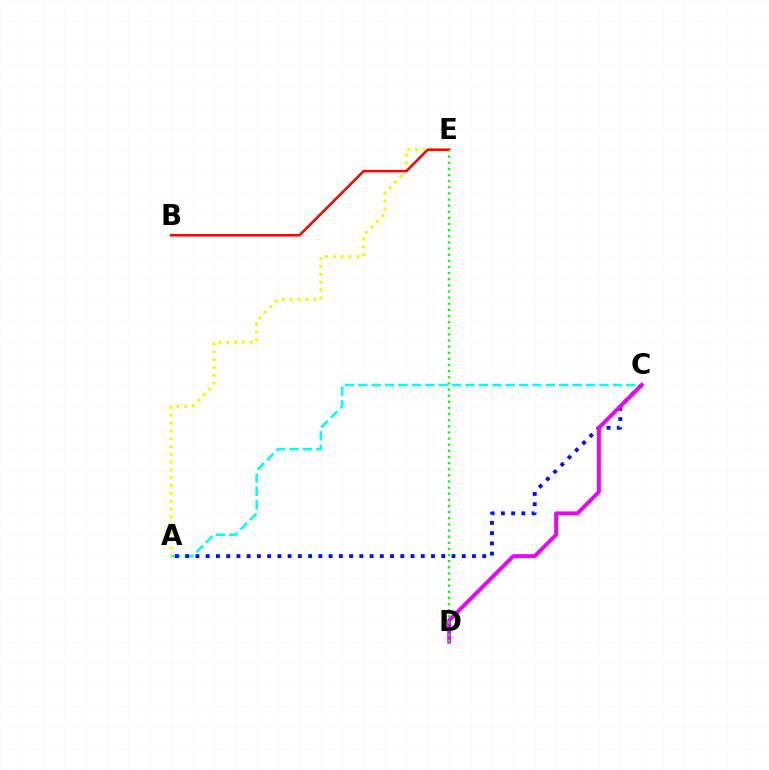{('A', 'C'): [{'color': '#00fff6', 'line_style': 'dashed', 'thickness': 1.82}, {'color': '#0010ff', 'line_style': 'dotted', 'thickness': 2.78}], ('A', 'E'): [{'color': '#fcf500', 'line_style': 'dotted', 'thickness': 2.12}], ('C', 'D'): [{'color': '#ee00ff', 'line_style': 'solid', 'thickness': 2.81}], ('B', 'E'): [{'color': '#ff0000', 'line_style': 'solid', 'thickness': 1.82}], ('D', 'E'): [{'color': '#08ff00', 'line_style': 'dotted', 'thickness': 1.67}]}